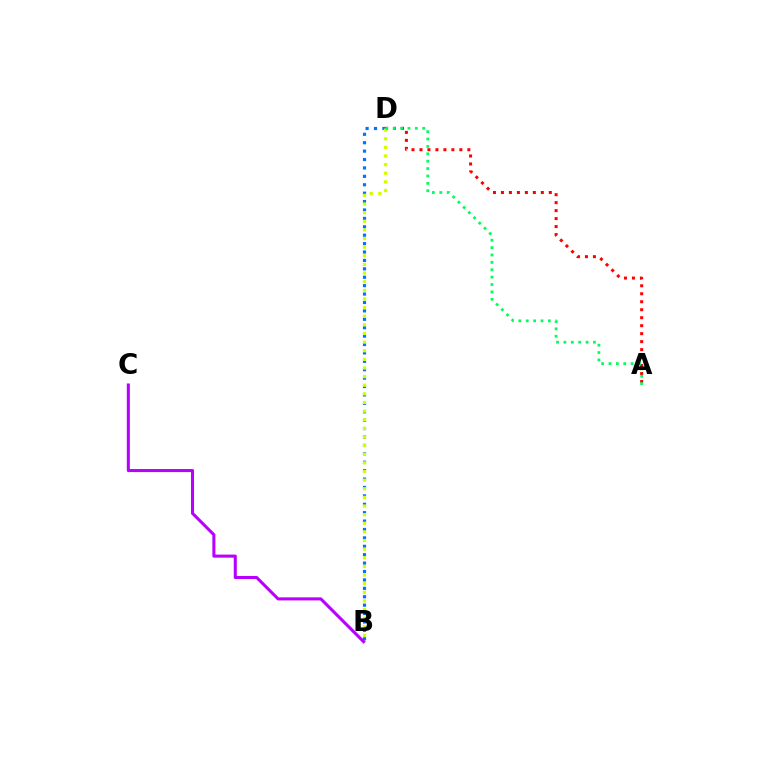{('B', 'D'): [{'color': '#0074ff', 'line_style': 'dotted', 'thickness': 2.28}, {'color': '#d1ff00', 'line_style': 'dotted', 'thickness': 2.34}], ('B', 'C'): [{'color': '#b900ff', 'line_style': 'solid', 'thickness': 2.2}], ('A', 'D'): [{'color': '#ff0000', 'line_style': 'dotted', 'thickness': 2.17}, {'color': '#00ff5c', 'line_style': 'dotted', 'thickness': 2.01}]}